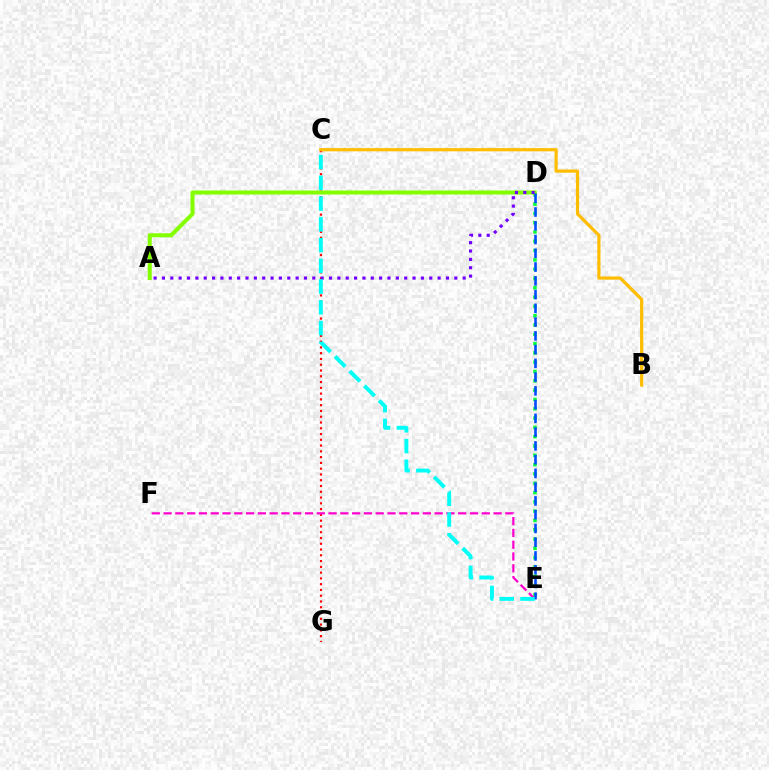{('D', 'E'): [{'color': '#00ff39', 'line_style': 'dotted', 'thickness': 2.53}, {'color': '#004bff', 'line_style': 'dashed', 'thickness': 1.87}], ('C', 'G'): [{'color': '#ff0000', 'line_style': 'dotted', 'thickness': 1.57}], ('A', 'D'): [{'color': '#84ff00', 'line_style': 'solid', 'thickness': 2.92}, {'color': '#7200ff', 'line_style': 'dotted', 'thickness': 2.27}], ('E', 'F'): [{'color': '#ff00cf', 'line_style': 'dashed', 'thickness': 1.6}], ('B', 'C'): [{'color': '#ffbd00', 'line_style': 'solid', 'thickness': 2.31}], ('C', 'E'): [{'color': '#00fff6', 'line_style': 'dashed', 'thickness': 2.82}]}